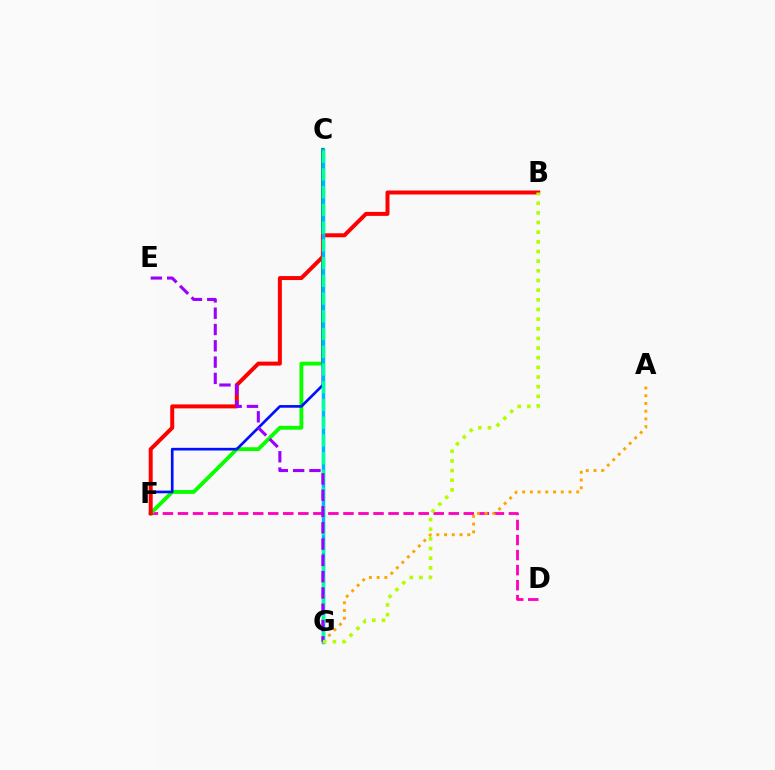{('D', 'F'): [{'color': '#ff00bd', 'line_style': 'dashed', 'thickness': 2.04}], ('C', 'F'): [{'color': '#08ff00', 'line_style': 'solid', 'thickness': 2.77}, {'color': '#0010ff', 'line_style': 'solid', 'thickness': 1.92}], ('B', 'F'): [{'color': '#ff0000', 'line_style': 'solid', 'thickness': 2.87}], ('A', 'G'): [{'color': '#ffa500', 'line_style': 'dotted', 'thickness': 2.1}], ('C', 'G'): [{'color': '#00b5ff', 'line_style': 'solid', 'thickness': 2.47}, {'color': '#00ff9d', 'line_style': 'dashed', 'thickness': 2.41}], ('E', 'G'): [{'color': '#9b00ff', 'line_style': 'dashed', 'thickness': 2.21}], ('B', 'G'): [{'color': '#b3ff00', 'line_style': 'dotted', 'thickness': 2.62}]}